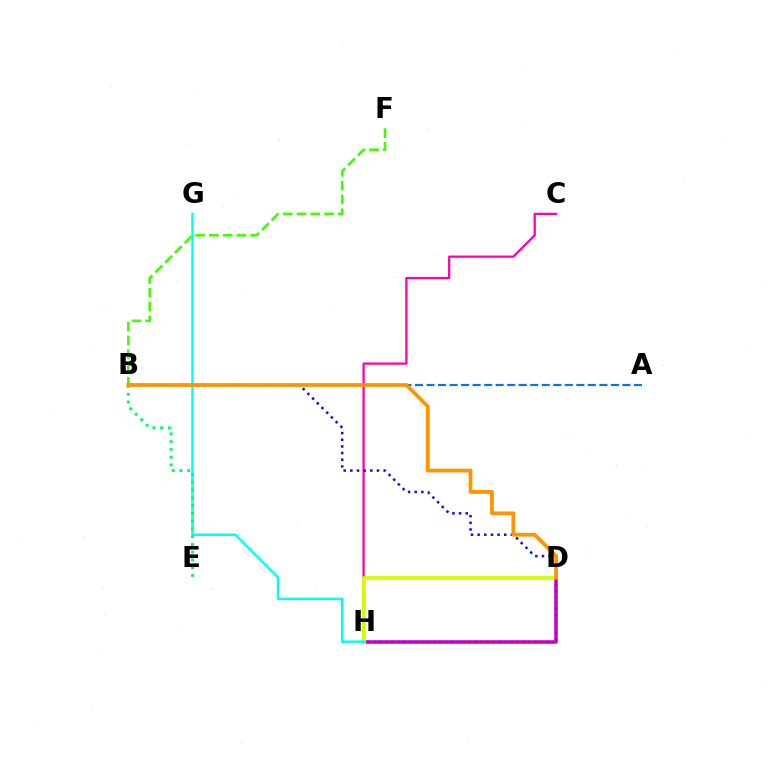{('C', 'H'): [{'color': '#ff00ac', 'line_style': 'solid', 'thickness': 1.63}], ('D', 'H'): [{'color': '#b900ff', 'line_style': 'solid', 'thickness': 2.56}, {'color': '#d1ff00', 'line_style': 'solid', 'thickness': 2.74}, {'color': '#ff0000', 'line_style': 'dotted', 'thickness': 1.62}], ('B', 'F'): [{'color': '#3dff00', 'line_style': 'dashed', 'thickness': 1.87}], ('A', 'B'): [{'color': '#0074ff', 'line_style': 'dashed', 'thickness': 1.57}], ('G', 'H'): [{'color': '#00fff6', 'line_style': 'solid', 'thickness': 1.79}], ('B', 'E'): [{'color': '#00ff5c', 'line_style': 'dotted', 'thickness': 2.11}], ('B', 'D'): [{'color': '#2500ff', 'line_style': 'dotted', 'thickness': 1.81}, {'color': '#ff9400', 'line_style': 'solid', 'thickness': 2.71}]}